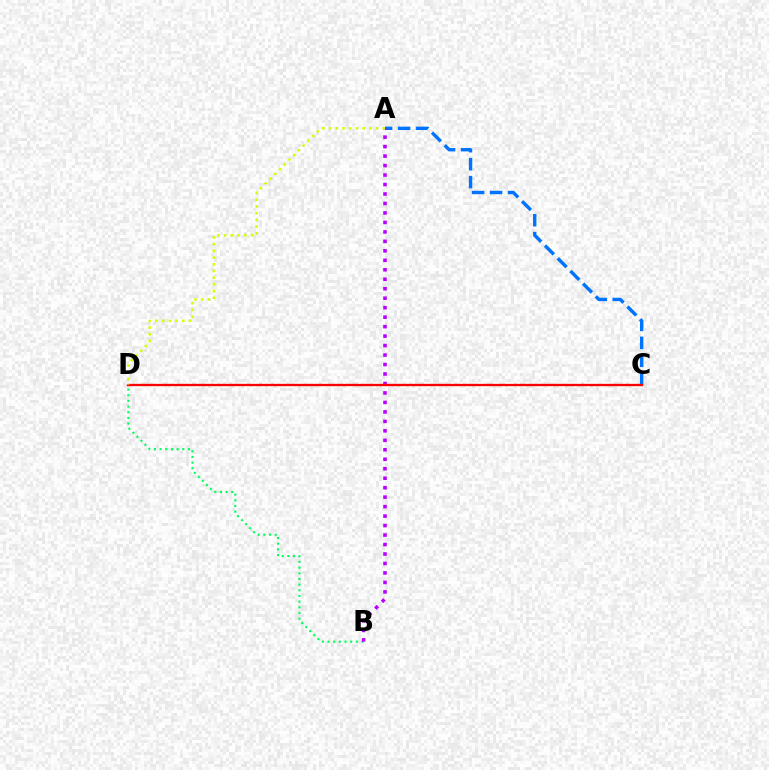{('B', 'D'): [{'color': '#00ff5c', 'line_style': 'dotted', 'thickness': 1.54}], ('A', 'C'): [{'color': '#0074ff', 'line_style': 'dashed', 'thickness': 2.44}], ('A', 'B'): [{'color': '#b900ff', 'line_style': 'dotted', 'thickness': 2.57}], ('C', 'D'): [{'color': '#ff0000', 'line_style': 'solid', 'thickness': 1.68}], ('A', 'D'): [{'color': '#d1ff00', 'line_style': 'dotted', 'thickness': 1.82}]}